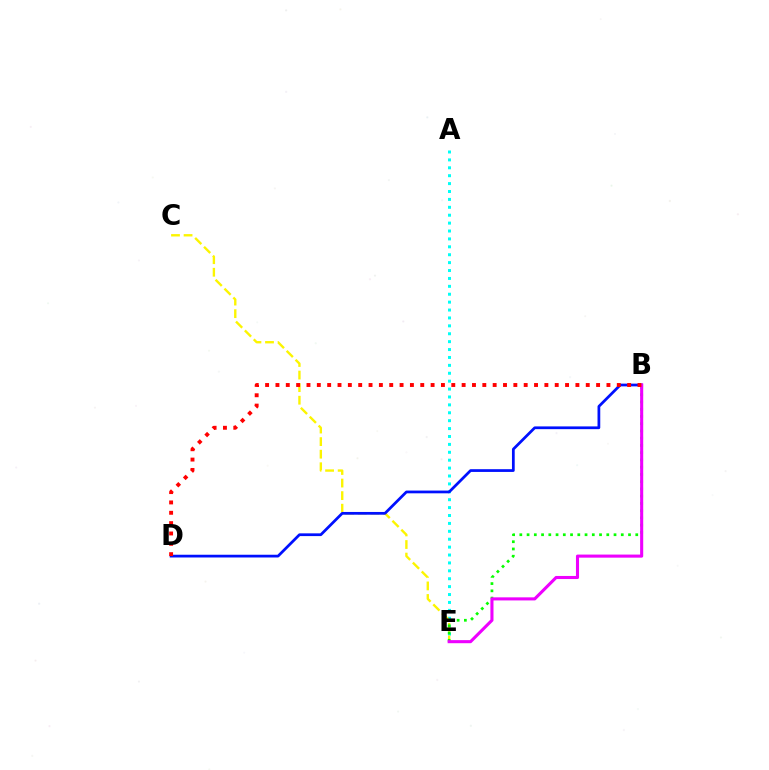{('A', 'E'): [{'color': '#00fff6', 'line_style': 'dotted', 'thickness': 2.15}], ('C', 'E'): [{'color': '#fcf500', 'line_style': 'dashed', 'thickness': 1.71}], ('B', 'E'): [{'color': '#08ff00', 'line_style': 'dotted', 'thickness': 1.97}, {'color': '#ee00ff', 'line_style': 'solid', 'thickness': 2.22}], ('B', 'D'): [{'color': '#0010ff', 'line_style': 'solid', 'thickness': 1.98}, {'color': '#ff0000', 'line_style': 'dotted', 'thickness': 2.81}]}